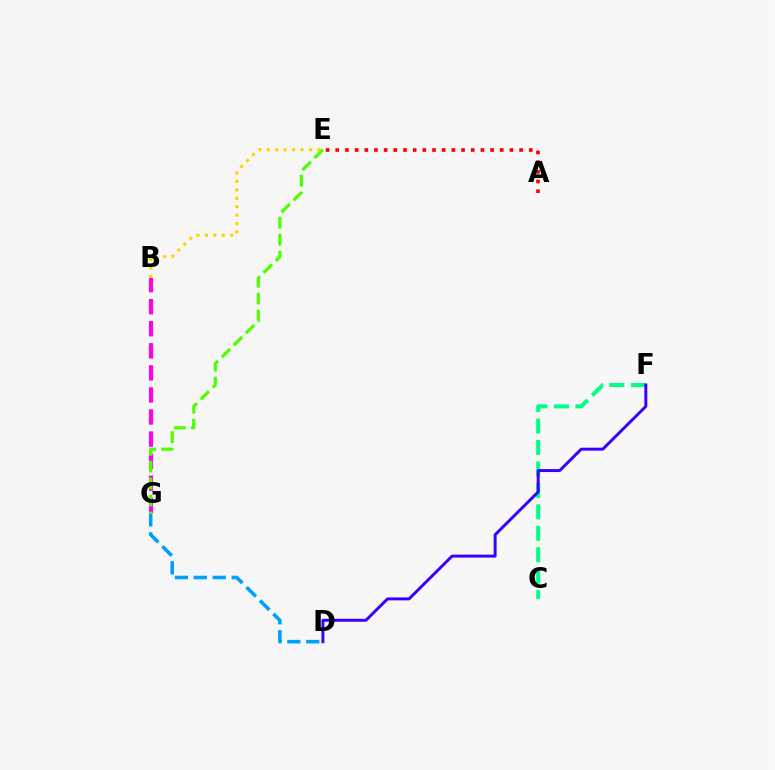{('B', 'E'): [{'color': '#ffd500', 'line_style': 'dotted', 'thickness': 2.29}], ('C', 'F'): [{'color': '#00ff86', 'line_style': 'dashed', 'thickness': 2.91}], ('D', 'G'): [{'color': '#009eff', 'line_style': 'dashed', 'thickness': 2.57}], ('D', 'F'): [{'color': '#3700ff', 'line_style': 'solid', 'thickness': 2.12}], ('A', 'E'): [{'color': '#ff0000', 'line_style': 'dotted', 'thickness': 2.63}], ('B', 'G'): [{'color': '#ff00ed', 'line_style': 'dashed', 'thickness': 3.0}], ('E', 'G'): [{'color': '#4fff00', 'line_style': 'dashed', 'thickness': 2.31}]}